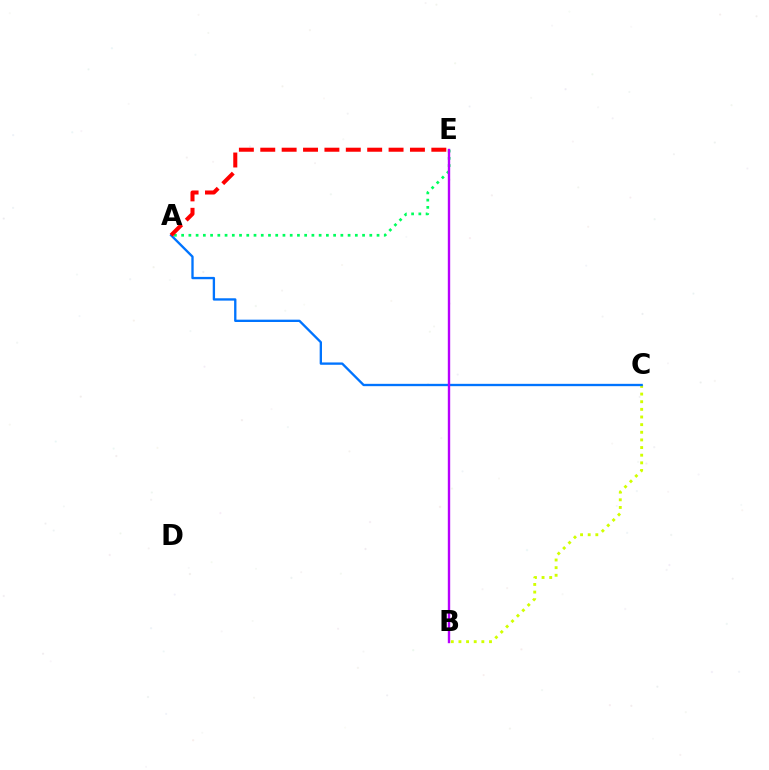{('A', 'E'): [{'color': '#00ff5c', 'line_style': 'dotted', 'thickness': 1.97}, {'color': '#ff0000', 'line_style': 'dashed', 'thickness': 2.9}], ('B', 'C'): [{'color': '#d1ff00', 'line_style': 'dotted', 'thickness': 2.08}], ('A', 'C'): [{'color': '#0074ff', 'line_style': 'solid', 'thickness': 1.68}], ('B', 'E'): [{'color': '#b900ff', 'line_style': 'solid', 'thickness': 1.72}]}